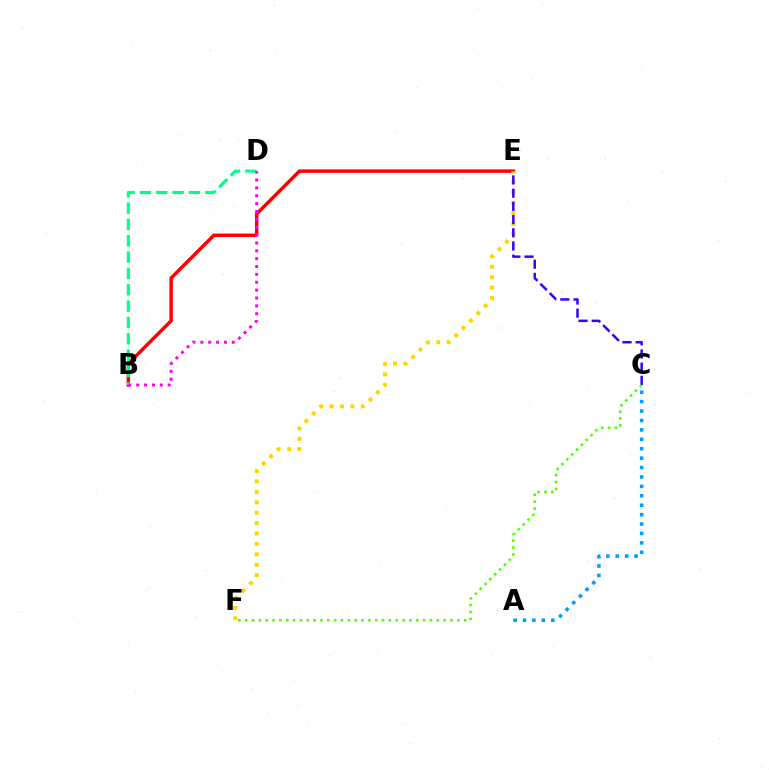{('B', 'E'): [{'color': '#ff0000', 'line_style': 'solid', 'thickness': 2.48}], ('B', 'D'): [{'color': '#00ff86', 'line_style': 'dashed', 'thickness': 2.22}, {'color': '#ff00ed', 'line_style': 'dotted', 'thickness': 2.14}], ('E', 'F'): [{'color': '#ffd500', 'line_style': 'dotted', 'thickness': 2.83}], ('C', 'E'): [{'color': '#3700ff', 'line_style': 'dashed', 'thickness': 1.79}], ('A', 'C'): [{'color': '#009eff', 'line_style': 'dotted', 'thickness': 2.56}], ('C', 'F'): [{'color': '#4fff00', 'line_style': 'dotted', 'thickness': 1.86}]}